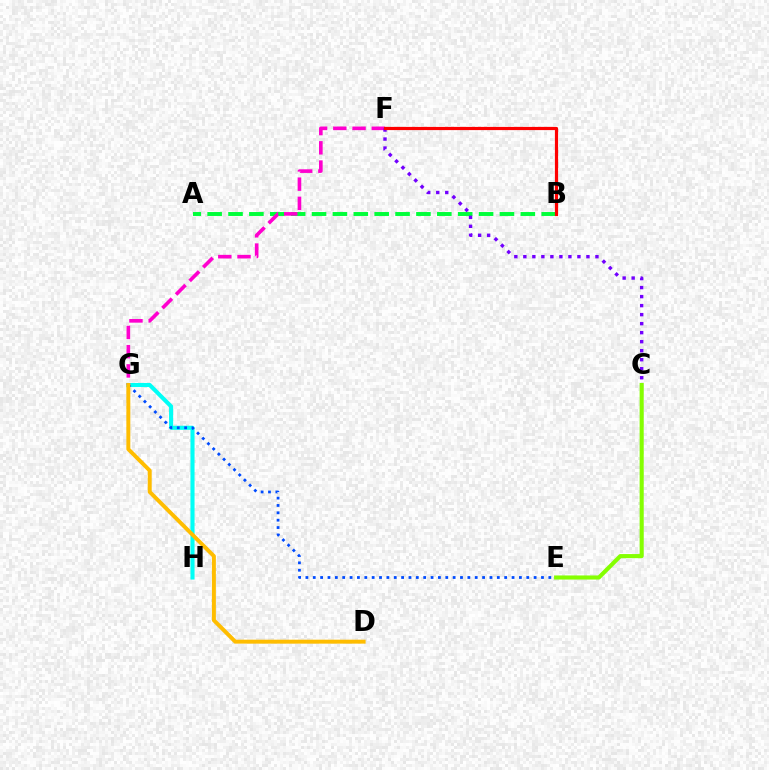{('A', 'B'): [{'color': '#00ff39', 'line_style': 'dashed', 'thickness': 2.84}], ('G', 'H'): [{'color': '#00fff6', 'line_style': 'solid', 'thickness': 2.94}], ('E', 'G'): [{'color': '#004bff', 'line_style': 'dotted', 'thickness': 2.0}], ('C', 'E'): [{'color': '#84ff00', 'line_style': 'solid', 'thickness': 2.95}], ('F', 'G'): [{'color': '#ff00cf', 'line_style': 'dashed', 'thickness': 2.61}], ('C', 'F'): [{'color': '#7200ff', 'line_style': 'dotted', 'thickness': 2.45}], ('D', 'G'): [{'color': '#ffbd00', 'line_style': 'solid', 'thickness': 2.84}], ('B', 'F'): [{'color': '#ff0000', 'line_style': 'solid', 'thickness': 2.29}]}